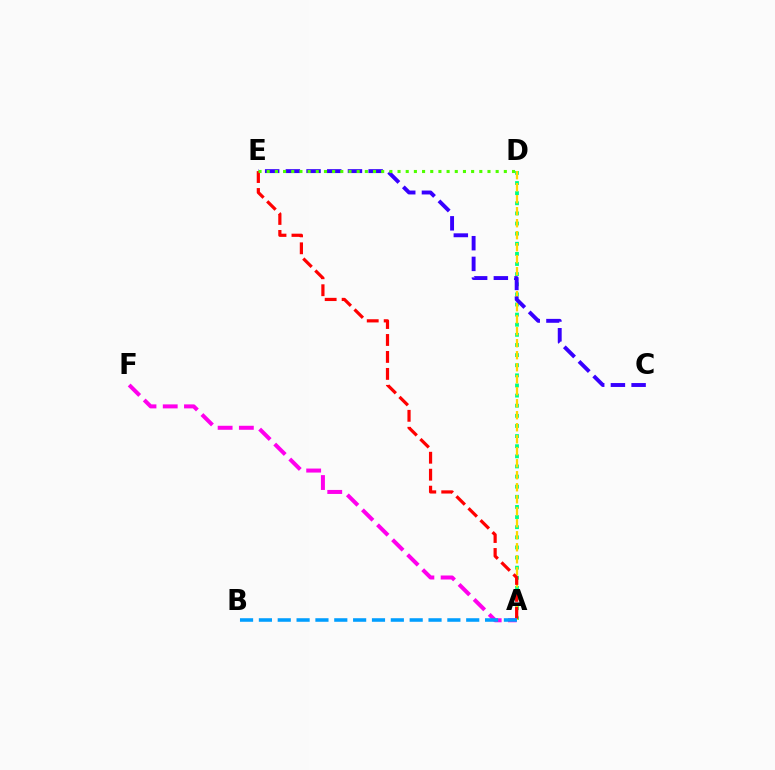{('A', 'D'): [{'color': '#00ff86', 'line_style': 'dotted', 'thickness': 2.75}, {'color': '#ffd500', 'line_style': 'dashed', 'thickness': 1.63}], ('C', 'E'): [{'color': '#3700ff', 'line_style': 'dashed', 'thickness': 2.81}], ('A', 'E'): [{'color': '#ff0000', 'line_style': 'dashed', 'thickness': 2.3}], ('A', 'F'): [{'color': '#ff00ed', 'line_style': 'dashed', 'thickness': 2.88}], ('A', 'B'): [{'color': '#009eff', 'line_style': 'dashed', 'thickness': 2.56}], ('D', 'E'): [{'color': '#4fff00', 'line_style': 'dotted', 'thickness': 2.22}]}